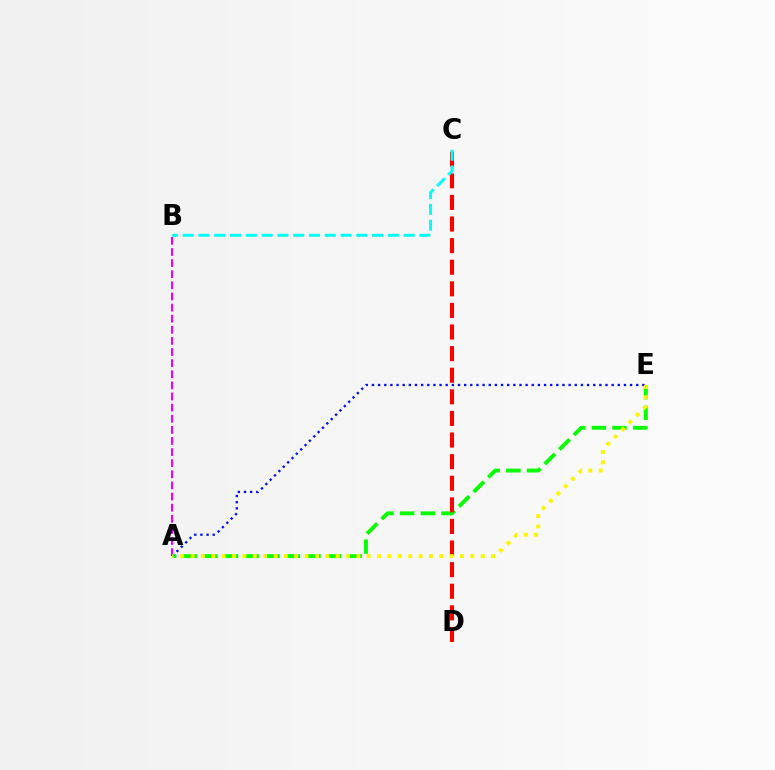{('A', 'E'): [{'color': '#08ff00', 'line_style': 'dashed', 'thickness': 2.8}, {'color': '#0010ff', 'line_style': 'dotted', 'thickness': 1.67}, {'color': '#fcf500', 'line_style': 'dotted', 'thickness': 2.82}], ('A', 'B'): [{'color': '#ee00ff', 'line_style': 'dashed', 'thickness': 1.51}], ('C', 'D'): [{'color': '#ff0000', 'line_style': 'dashed', 'thickness': 2.93}], ('B', 'C'): [{'color': '#00fff6', 'line_style': 'dashed', 'thickness': 2.14}]}